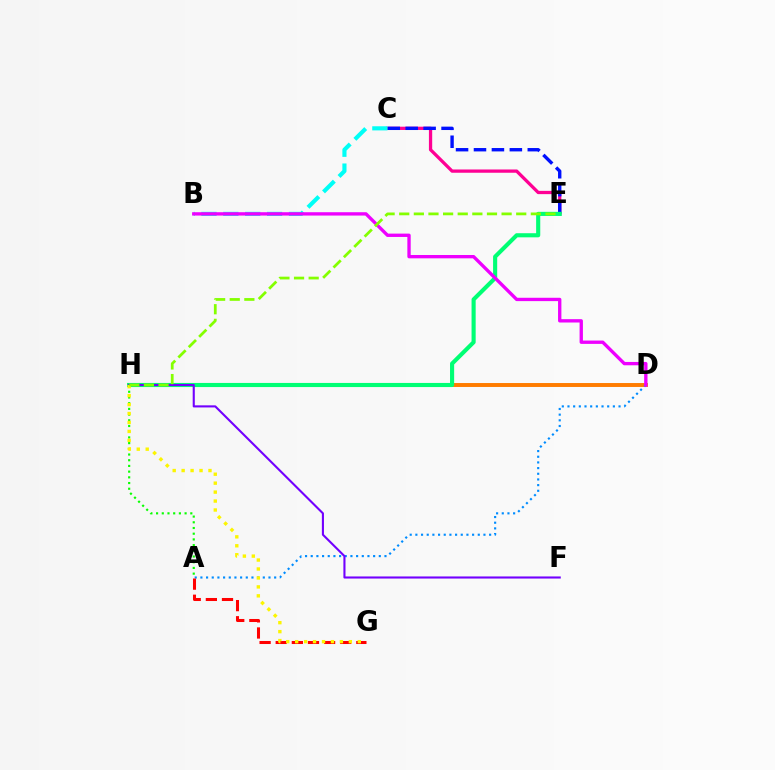{('A', 'H'): [{'color': '#08ff00', 'line_style': 'dotted', 'thickness': 1.55}], ('D', 'H'): [{'color': '#ff7c00', 'line_style': 'solid', 'thickness': 2.83}], ('C', 'E'): [{'color': '#ff0094', 'line_style': 'solid', 'thickness': 2.36}, {'color': '#0010ff', 'line_style': 'dashed', 'thickness': 2.44}], ('A', 'D'): [{'color': '#008cff', 'line_style': 'dotted', 'thickness': 1.54}], ('A', 'G'): [{'color': '#ff0000', 'line_style': 'dashed', 'thickness': 2.19}], ('E', 'H'): [{'color': '#00ff74', 'line_style': 'solid', 'thickness': 2.96}, {'color': '#84ff00', 'line_style': 'dashed', 'thickness': 1.99}], ('F', 'H'): [{'color': '#7200ff', 'line_style': 'solid', 'thickness': 1.51}], ('G', 'H'): [{'color': '#fcf500', 'line_style': 'dotted', 'thickness': 2.43}], ('B', 'C'): [{'color': '#00fff6', 'line_style': 'dashed', 'thickness': 2.97}], ('B', 'D'): [{'color': '#ee00ff', 'line_style': 'solid', 'thickness': 2.4}]}